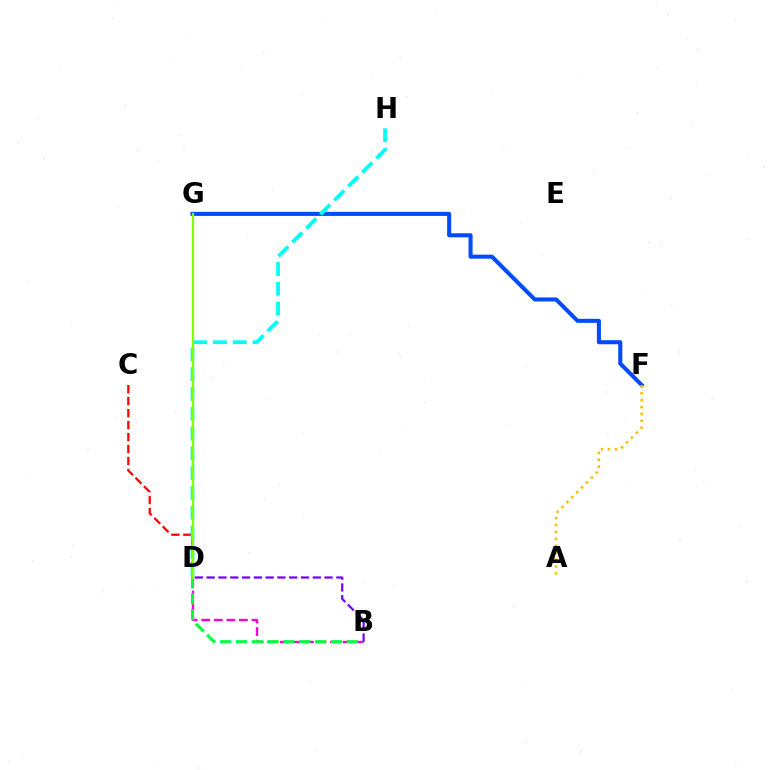{('C', 'D'): [{'color': '#ff0000', 'line_style': 'dashed', 'thickness': 1.63}], ('B', 'D'): [{'color': '#ff00cf', 'line_style': 'dashed', 'thickness': 1.71}, {'color': '#00ff39', 'line_style': 'dashed', 'thickness': 2.15}, {'color': '#7200ff', 'line_style': 'dashed', 'thickness': 1.6}], ('F', 'G'): [{'color': '#004bff', 'line_style': 'solid', 'thickness': 2.92}], ('D', 'H'): [{'color': '#00fff6', 'line_style': 'dashed', 'thickness': 2.69}], ('D', 'G'): [{'color': '#84ff00', 'line_style': 'solid', 'thickness': 1.64}], ('A', 'F'): [{'color': '#ffbd00', 'line_style': 'dotted', 'thickness': 1.88}]}